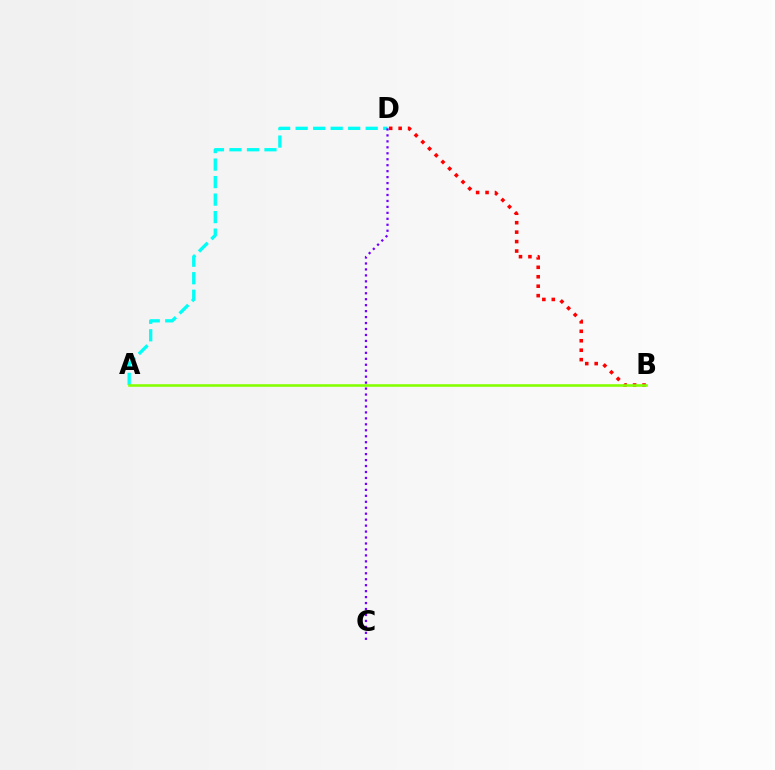{('A', 'D'): [{'color': '#00fff6', 'line_style': 'dashed', 'thickness': 2.38}], ('B', 'D'): [{'color': '#ff0000', 'line_style': 'dotted', 'thickness': 2.57}], ('C', 'D'): [{'color': '#7200ff', 'line_style': 'dotted', 'thickness': 1.62}], ('A', 'B'): [{'color': '#84ff00', 'line_style': 'solid', 'thickness': 1.86}]}